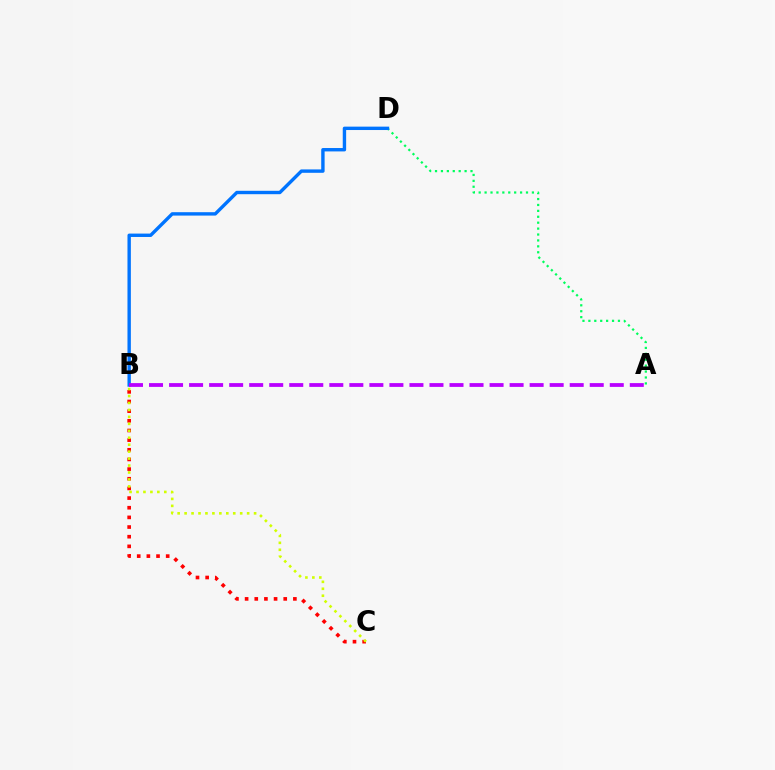{('A', 'D'): [{'color': '#00ff5c', 'line_style': 'dotted', 'thickness': 1.61}], ('B', 'C'): [{'color': '#ff0000', 'line_style': 'dotted', 'thickness': 2.62}, {'color': '#d1ff00', 'line_style': 'dotted', 'thickness': 1.89}], ('B', 'D'): [{'color': '#0074ff', 'line_style': 'solid', 'thickness': 2.44}], ('A', 'B'): [{'color': '#b900ff', 'line_style': 'dashed', 'thickness': 2.72}]}